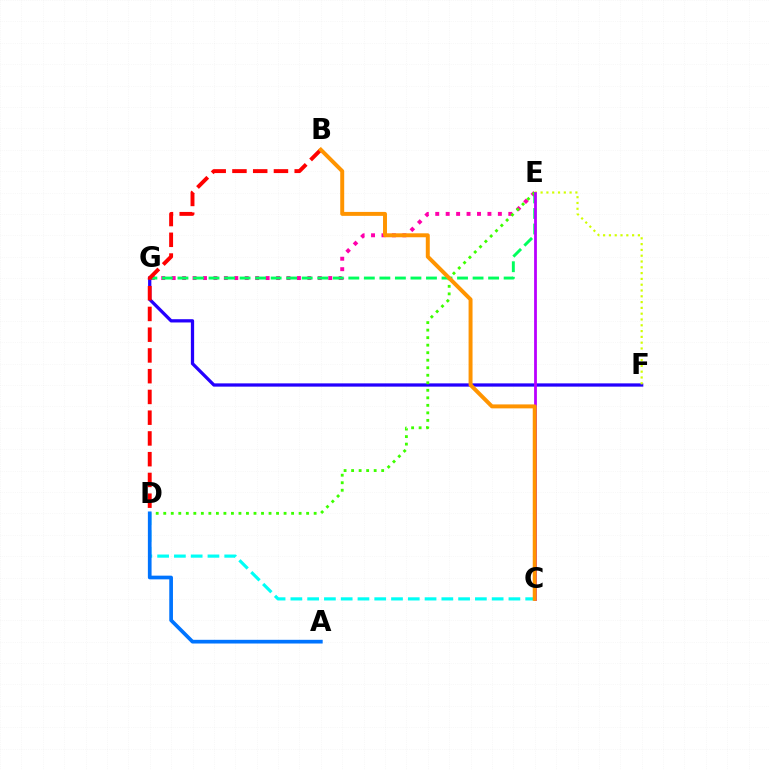{('E', 'G'): [{'color': '#ff00ac', 'line_style': 'dotted', 'thickness': 2.84}, {'color': '#00ff5c', 'line_style': 'dashed', 'thickness': 2.11}], ('F', 'G'): [{'color': '#2500ff', 'line_style': 'solid', 'thickness': 2.35}], ('E', 'F'): [{'color': '#d1ff00', 'line_style': 'dotted', 'thickness': 1.58}], ('B', 'D'): [{'color': '#ff0000', 'line_style': 'dashed', 'thickness': 2.82}], ('D', 'E'): [{'color': '#3dff00', 'line_style': 'dotted', 'thickness': 2.04}], ('C', 'D'): [{'color': '#00fff6', 'line_style': 'dashed', 'thickness': 2.28}], ('A', 'D'): [{'color': '#0074ff', 'line_style': 'solid', 'thickness': 2.66}], ('C', 'E'): [{'color': '#b900ff', 'line_style': 'solid', 'thickness': 2.01}], ('B', 'C'): [{'color': '#ff9400', 'line_style': 'solid', 'thickness': 2.85}]}